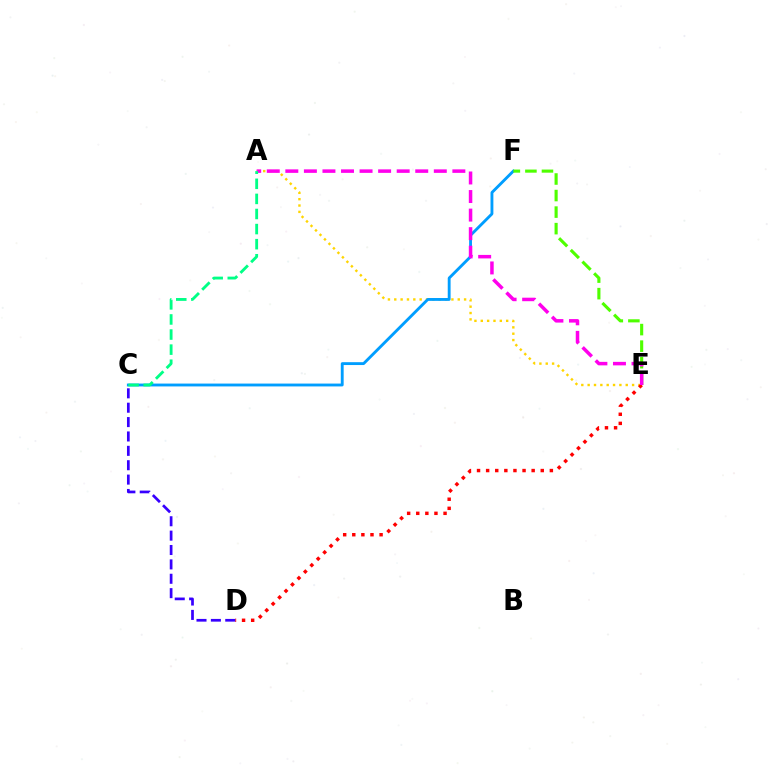{('A', 'E'): [{'color': '#ffd500', 'line_style': 'dotted', 'thickness': 1.72}, {'color': '#ff00ed', 'line_style': 'dashed', 'thickness': 2.52}], ('D', 'E'): [{'color': '#ff0000', 'line_style': 'dotted', 'thickness': 2.47}], ('C', 'D'): [{'color': '#3700ff', 'line_style': 'dashed', 'thickness': 1.95}], ('C', 'F'): [{'color': '#009eff', 'line_style': 'solid', 'thickness': 2.06}], ('E', 'F'): [{'color': '#4fff00', 'line_style': 'dashed', 'thickness': 2.25}], ('A', 'C'): [{'color': '#00ff86', 'line_style': 'dashed', 'thickness': 2.05}]}